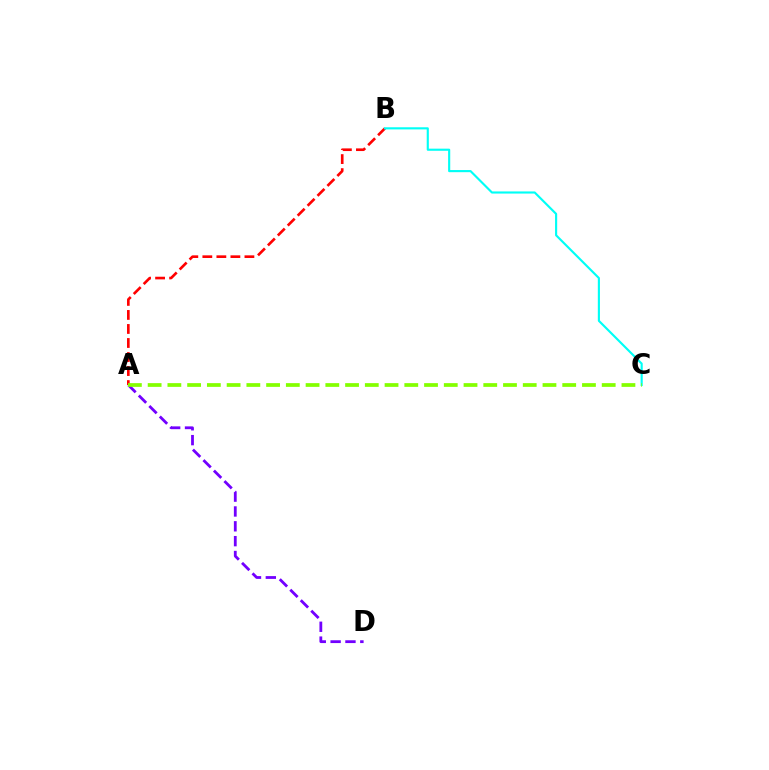{('A', 'B'): [{'color': '#ff0000', 'line_style': 'dashed', 'thickness': 1.91}], ('B', 'C'): [{'color': '#00fff6', 'line_style': 'solid', 'thickness': 1.54}], ('A', 'D'): [{'color': '#7200ff', 'line_style': 'dashed', 'thickness': 2.02}], ('A', 'C'): [{'color': '#84ff00', 'line_style': 'dashed', 'thickness': 2.68}]}